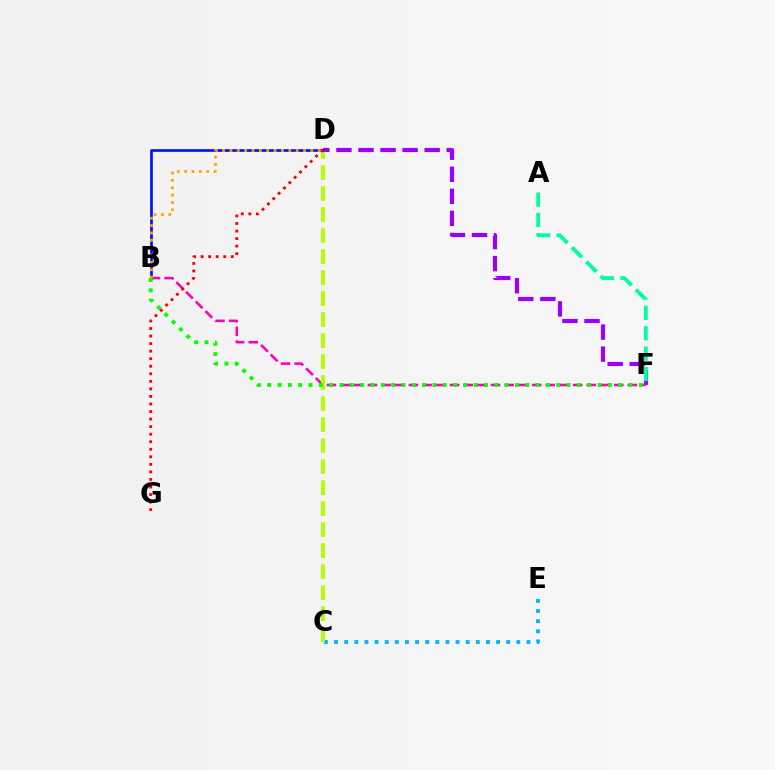{('D', 'F'): [{'color': '#9b00ff', 'line_style': 'dashed', 'thickness': 3.0}], ('B', 'F'): [{'color': '#ff00bd', 'line_style': 'dashed', 'thickness': 1.86}, {'color': '#08ff00', 'line_style': 'dotted', 'thickness': 2.8}], ('C', 'E'): [{'color': '#00b5ff', 'line_style': 'dotted', 'thickness': 2.75}], ('A', 'F'): [{'color': '#00ff9d', 'line_style': 'dashed', 'thickness': 2.77}], ('C', 'D'): [{'color': '#b3ff00', 'line_style': 'dashed', 'thickness': 2.85}], ('B', 'D'): [{'color': '#0010ff', 'line_style': 'solid', 'thickness': 1.93}, {'color': '#ffa500', 'line_style': 'dotted', 'thickness': 2.0}], ('D', 'G'): [{'color': '#ff0000', 'line_style': 'dotted', 'thickness': 2.05}]}